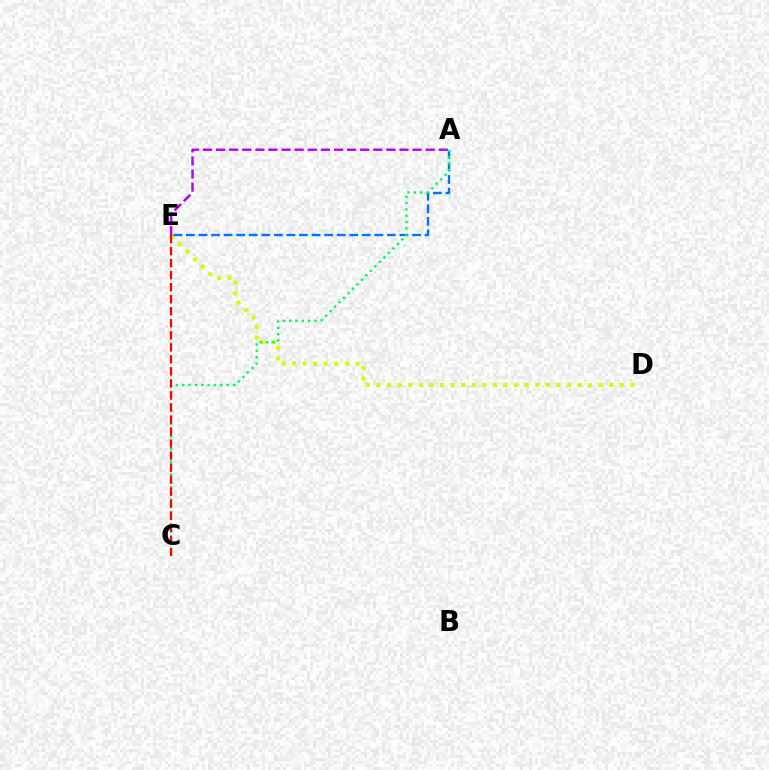{('D', 'E'): [{'color': '#d1ff00', 'line_style': 'dotted', 'thickness': 2.87}], ('A', 'E'): [{'color': '#0074ff', 'line_style': 'dashed', 'thickness': 1.71}, {'color': '#b900ff', 'line_style': 'dashed', 'thickness': 1.78}], ('A', 'C'): [{'color': '#00ff5c', 'line_style': 'dotted', 'thickness': 1.72}], ('C', 'E'): [{'color': '#ff0000', 'line_style': 'dashed', 'thickness': 1.63}]}